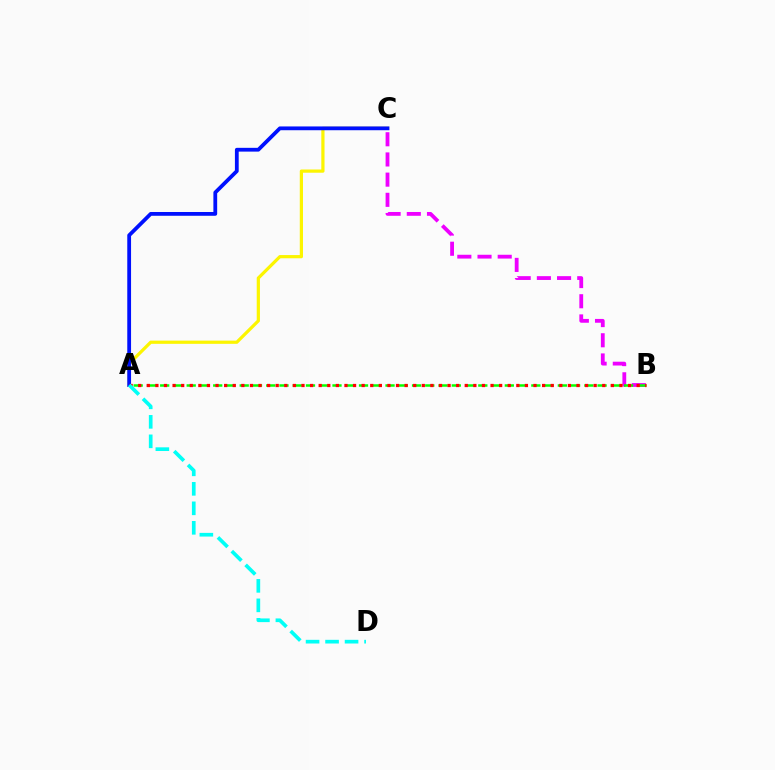{('B', 'C'): [{'color': '#ee00ff', 'line_style': 'dashed', 'thickness': 2.74}], ('A', 'B'): [{'color': '#08ff00', 'line_style': 'dashed', 'thickness': 1.8}, {'color': '#ff0000', 'line_style': 'dotted', 'thickness': 2.33}], ('A', 'C'): [{'color': '#fcf500', 'line_style': 'solid', 'thickness': 2.32}, {'color': '#0010ff', 'line_style': 'solid', 'thickness': 2.72}], ('A', 'D'): [{'color': '#00fff6', 'line_style': 'dashed', 'thickness': 2.65}]}